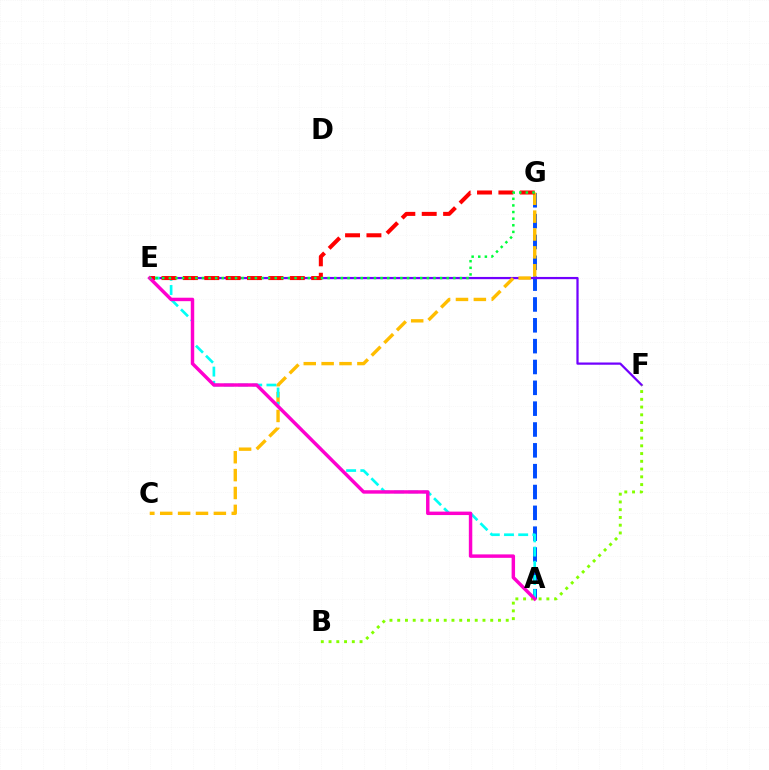{('A', 'G'): [{'color': '#004bff', 'line_style': 'dashed', 'thickness': 2.83}], ('E', 'F'): [{'color': '#7200ff', 'line_style': 'solid', 'thickness': 1.61}], ('C', 'G'): [{'color': '#ffbd00', 'line_style': 'dashed', 'thickness': 2.43}], ('A', 'E'): [{'color': '#00fff6', 'line_style': 'dashed', 'thickness': 1.93}, {'color': '#ff00cf', 'line_style': 'solid', 'thickness': 2.48}], ('E', 'G'): [{'color': '#ff0000', 'line_style': 'dashed', 'thickness': 2.9}, {'color': '#00ff39', 'line_style': 'dotted', 'thickness': 1.8}], ('B', 'F'): [{'color': '#84ff00', 'line_style': 'dotted', 'thickness': 2.11}]}